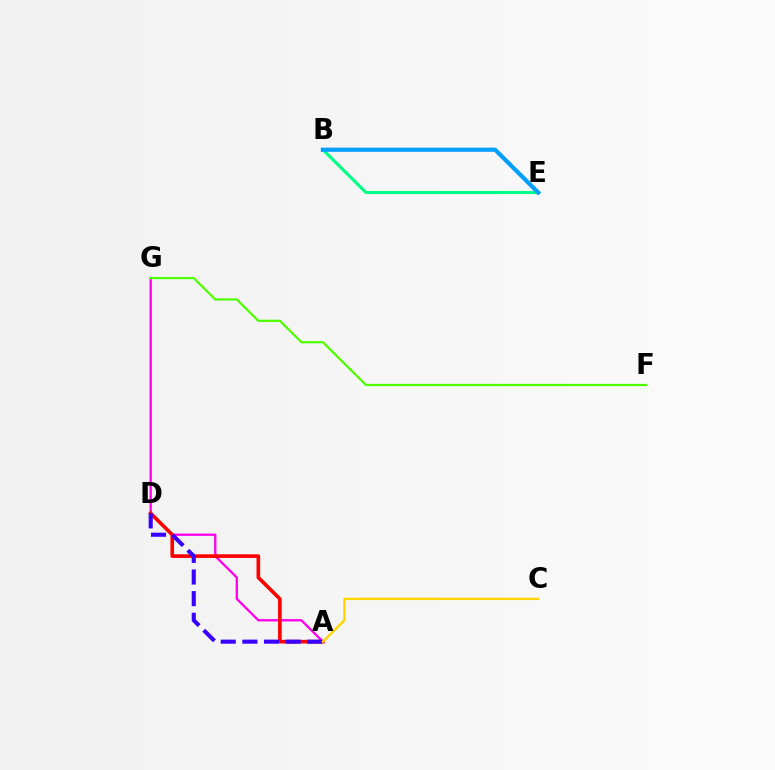{('B', 'E'): [{'color': '#00ff86', 'line_style': 'solid', 'thickness': 2.24}, {'color': '#009eff', 'line_style': 'solid', 'thickness': 2.98}], ('A', 'G'): [{'color': '#ff00ed', 'line_style': 'solid', 'thickness': 1.66}], ('A', 'D'): [{'color': '#ff0000', 'line_style': 'solid', 'thickness': 2.61}, {'color': '#3700ff', 'line_style': 'dashed', 'thickness': 2.94}], ('A', 'C'): [{'color': '#ffd500', 'line_style': 'solid', 'thickness': 1.71}], ('F', 'G'): [{'color': '#4fff00', 'line_style': 'solid', 'thickness': 1.61}]}